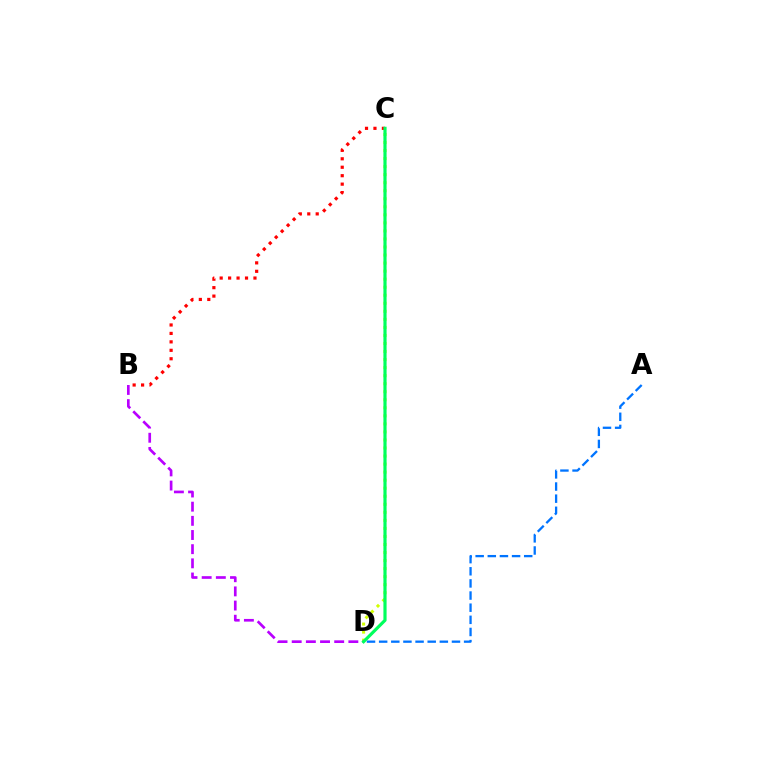{('B', 'C'): [{'color': '#ff0000', 'line_style': 'dotted', 'thickness': 2.29}], ('C', 'D'): [{'color': '#d1ff00', 'line_style': 'dotted', 'thickness': 2.18}, {'color': '#00ff5c', 'line_style': 'solid', 'thickness': 2.28}], ('B', 'D'): [{'color': '#b900ff', 'line_style': 'dashed', 'thickness': 1.92}], ('A', 'D'): [{'color': '#0074ff', 'line_style': 'dashed', 'thickness': 1.65}]}